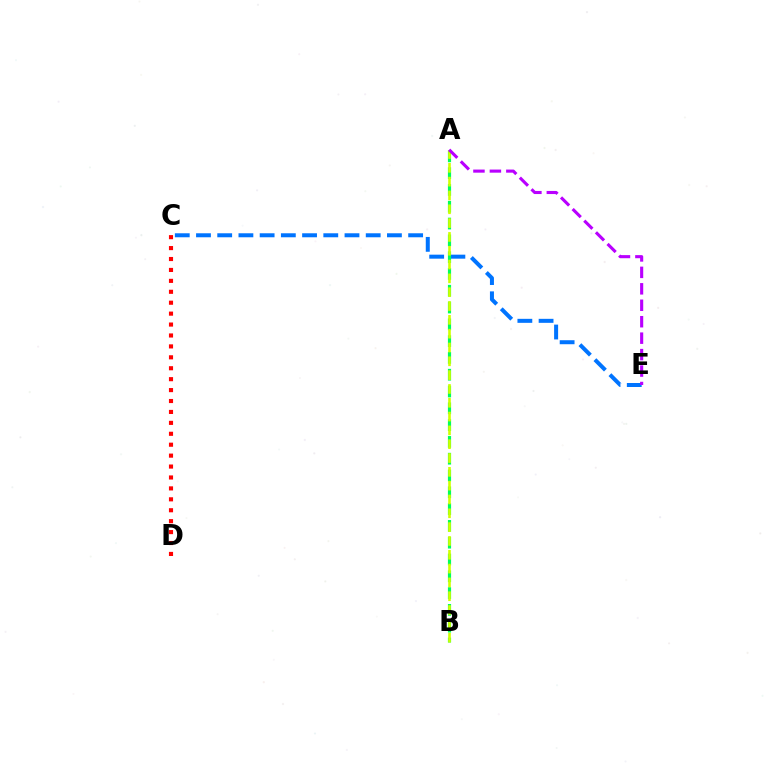{('C', 'E'): [{'color': '#0074ff', 'line_style': 'dashed', 'thickness': 2.88}], ('A', 'B'): [{'color': '#00ff5c', 'line_style': 'dashed', 'thickness': 2.28}, {'color': '#d1ff00', 'line_style': 'dashed', 'thickness': 1.88}], ('C', 'D'): [{'color': '#ff0000', 'line_style': 'dotted', 'thickness': 2.97}], ('A', 'E'): [{'color': '#b900ff', 'line_style': 'dashed', 'thickness': 2.23}]}